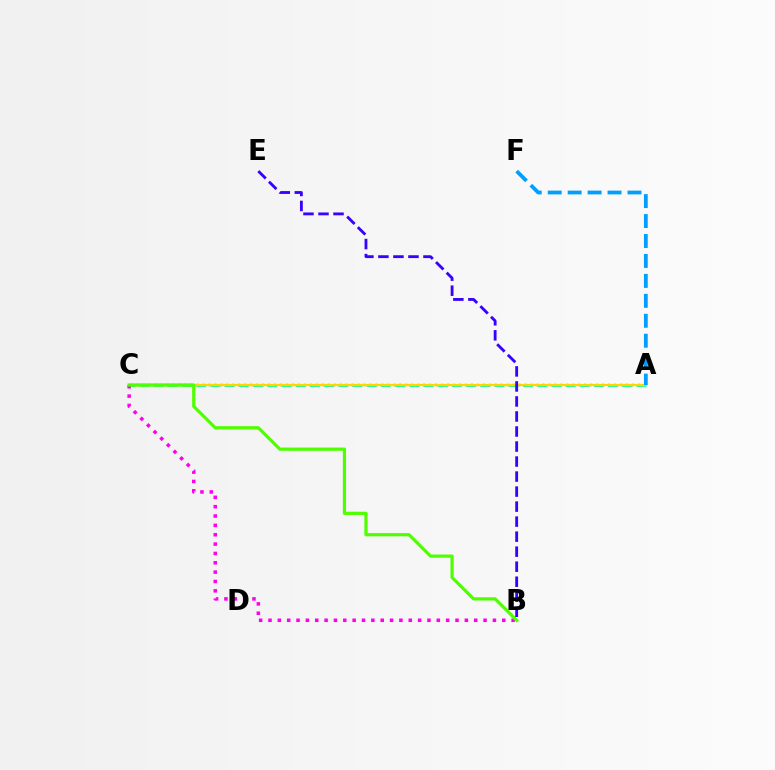{('A', 'C'): [{'color': '#ff0000', 'line_style': 'dotted', 'thickness': 1.62}, {'color': '#00ff86', 'line_style': 'dashed', 'thickness': 1.93}, {'color': '#ffd500', 'line_style': 'solid', 'thickness': 1.55}], ('B', 'C'): [{'color': '#ff00ed', 'line_style': 'dotted', 'thickness': 2.54}, {'color': '#4fff00', 'line_style': 'solid', 'thickness': 2.31}], ('A', 'F'): [{'color': '#009eff', 'line_style': 'dashed', 'thickness': 2.71}], ('B', 'E'): [{'color': '#3700ff', 'line_style': 'dashed', 'thickness': 2.04}]}